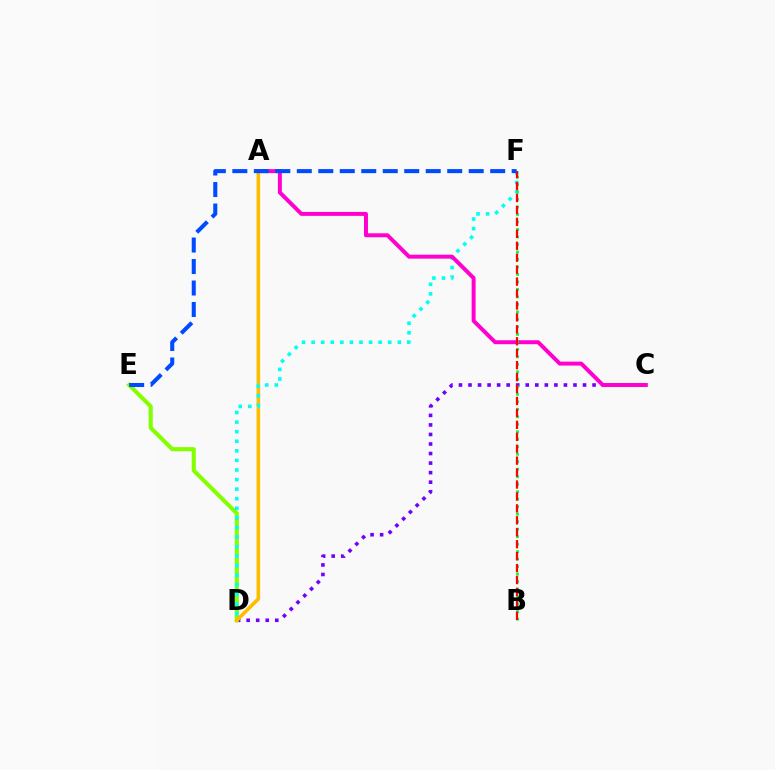{('C', 'D'): [{'color': '#7200ff', 'line_style': 'dotted', 'thickness': 2.59}], ('D', 'E'): [{'color': '#84ff00', 'line_style': 'solid', 'thickness': 2.94}], ('A', 'D'): [{'color': '#ffbd00', 'line_style': 'solid', 'thickness': 2.61}], ('D', 'F'): [{'color': '#00fff6', 'line_style': 'dotted', 'thickness': 2.6}], ('A', 'C'): [{'color': '#ff00cf', 'line_style': 'solid', 'thickness': 2.85}], ('B', 'F'): [{'color': '#00ff39', 'line_style': 'dotted', 'thickness': 2.04}, {'color': '#ff0000', 'line_style': 'dashed', 'thickness': 1.62}], ('E', 'F'): [{'color': '#004bff', 'line_style': 'dashed', 'thickness': 2.92}]}